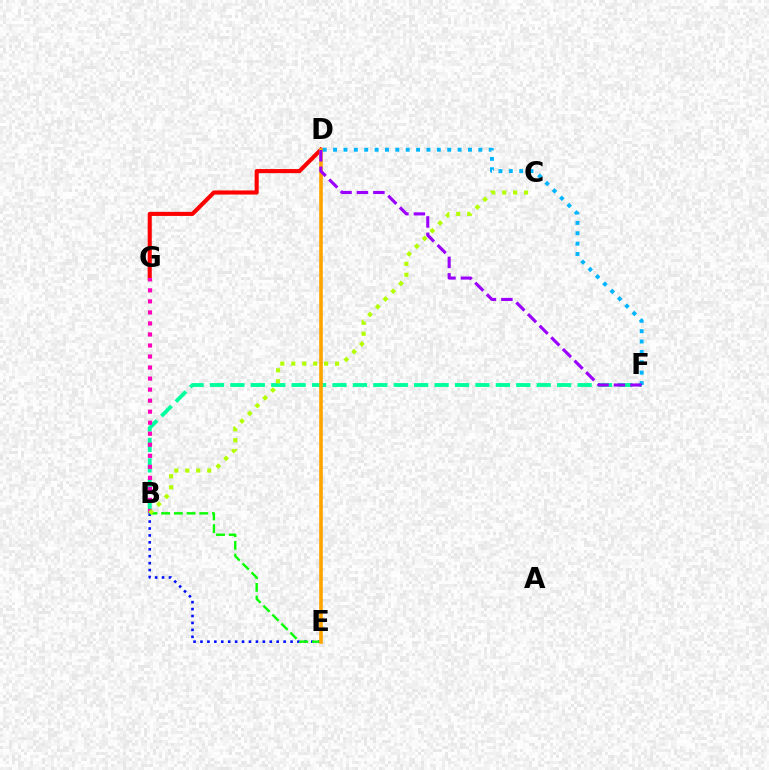{('D', 'G'): [{'color': '#ff0000', 'line_style': 'solid', 'thickness': 2.95}], ('B', 'F'): [{'color': '#00ff9d', 'line_style': 'dashed', 'thickness': 2.77}], ('B', 'G'): [{'color': '#ff00bd', 'line_style': 'dotted', 'thickness': 3.0}], ('B', 'E'): [{'color': '#0010ff', 'line_style': 'dotted', 'thickness': 1.88}, {'color': '#08ff00', 'line_style': 'dashed', 'thickness': 1.73}], ('B', 'C'): [{'color': '#b3ff00', 'line_style': 'dotted', 'thickness': 2.98}], ('D', 'E'): [{'color': '#ffa500', 'line_style': 'solid', 'thickness': 2.62}], ('D', 'F'): [{'color': '#00b5ff', 'line_style': 'dotted', 'thickness': 2.82}, {'color': '#9b00ff', 'line_style': 'dashed', 'thickness': 2.23}]}